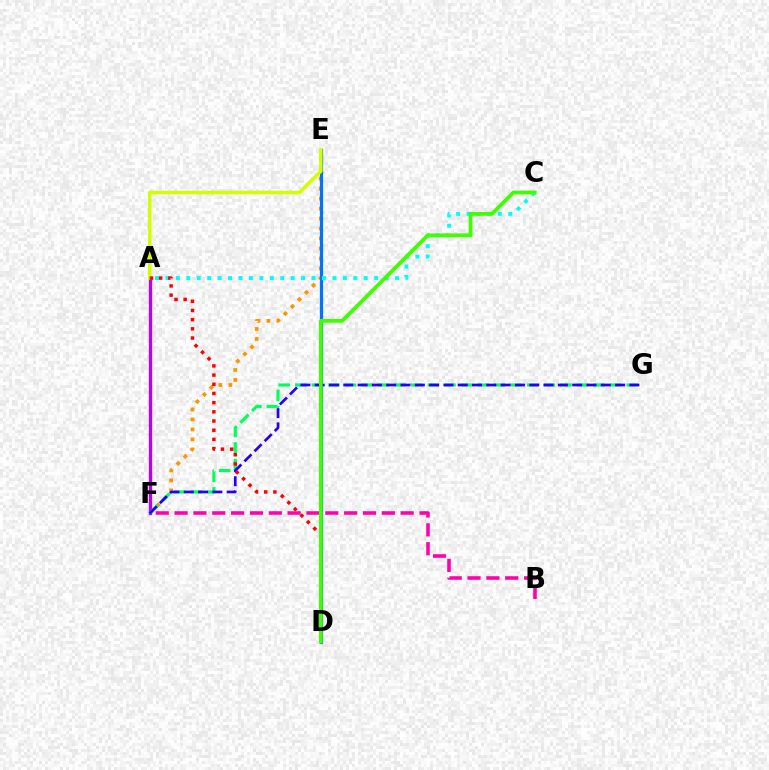{('E', 'F'): [{'color': '#ff9400', 'line_style': 'dotted', 'thickness': 2.71}], ('A', 'F'): [{'color': '#b900ff', 'line_style': 'solid', 'thickness': 2.39}], ('D', 'E'): [{'color': '#0074ff', 'line_style': 'solid', 'thickness': 2.34}], ('A', 'C'): [{'color': '#00fff6', 'line_style': 'dotted', 'thickness': 2.84}], ('B', 'F'): [{'color': '#ff00ac', 'line_style': 'dashed', 'thickness': 2.56}], ('F', 'G'): [{'color': '#00ff5c', 'line_style': 'dashed', 'thickness': 2.25}, {'color': '#2500ff', 'line_style': 'dashed', 'thickness': 1.94}], ('A', 'E'): [{'color': '#d1ff00', 'line_style': 'solid', 'thickness': 2.51}], ('A', 'D'): [{'color': '#ff0000', 'line_style': 'dotted', 'thickness': 2.5}], ('C', 'D'): [{'color': '#3dff00', 'line_style': 'solid', 'thickness': 2.7}]}